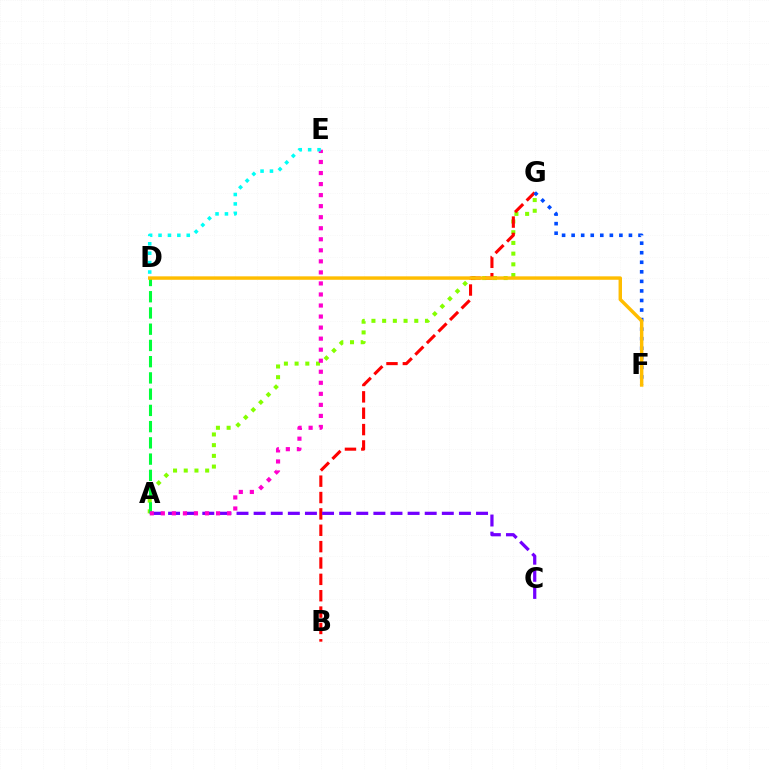{('A', 'G'): [{'color': '#84ff00', 'line_style': 'dotted', 'thickness': 2.91}], ('B', 'G'): [{'color': '#ff0000', 'line_style': 'dashed', 'thickness': 2.22}], ('F', 'G'): [{'color': '#004bff', 'line_style': 'dotted', 'thickness': 2.6}], ('A', 'D'): [{'color': '#00ff39', 'line_style': 'dashed', 'thickness': 2.21}], ('A', 'C'): [{'color': '#7200ff', 'line_style': 'dashed', 'thickness': 2.32}], ('D', 'F'): [{'color': '#ffbd00', 'line_style': 'solid', 'thickness': 2.48}], ('A', 'E'): [{'color': '#ff00cf', 'line_style': 'dotted', 'thickness': 3.0}], ('D', 'E'): [{'color': '#00fff6', 'line_style': 'dotted', 'thickness': 2.56}]}